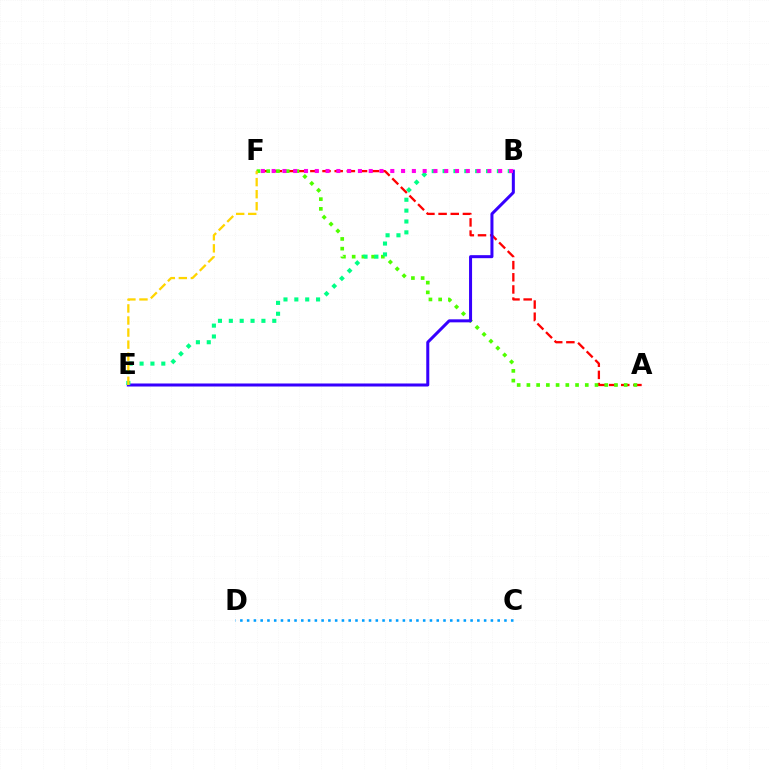{('A', 'F'): [{'color': '#ff0000', 'line_style': 'dashed', 'thickness': 1.65}, {'color': '#4fff00', 'line_style': 'dotted', 'thickness': 2.64}], ('C', 'D'): [{'color': '#009eff', 'line_style': 'dotted', 'thickness': 1.84}], ('B', 'E'): [{'color': '#3700ff', 'line_style': 'solid', 'thickness': 2.18}, {'color': '#00ff86', 'line_style': 'dotted', 'thickness': 2.95}], ('E', 'F'): [{'color': '#ffd500', 'line_style': 'dashed', 'thickness': 1.64}], ('B', 'F'): [{'color': '#ff00ed', 'line_style': 'dotted', 'thickness': 2.93}]}